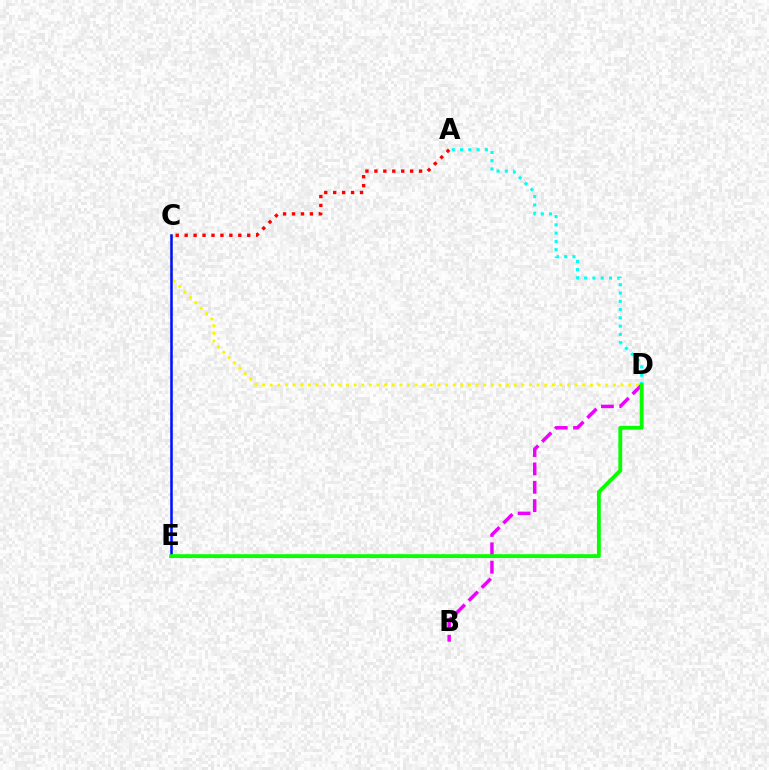{('C', 'D'): [{'color': '#fcf500', 'line_style': 'dotted', 'thickness': 2.07}], ('A', 'C'): [{'color': '#ff0000', 'line_style': 'dotted', 'thickness': 2.43}], ('C', 'E'): [{'color': '#0010ff', 'line_style': 'solid', 'thickness': 1.84}], ('B', 'D'): [{'color': '#ee00ff', 'line_style': 'dashed', 'thickness': 2.49}], ('A', 'D'): [{'color': '#00fff6', 'line_style': 'dotted', 'thickness': 2.25}], ('D', 'E'): [{'color': '#08ff00', 'line_style': 'solid', 'thickness': 2.76}]}